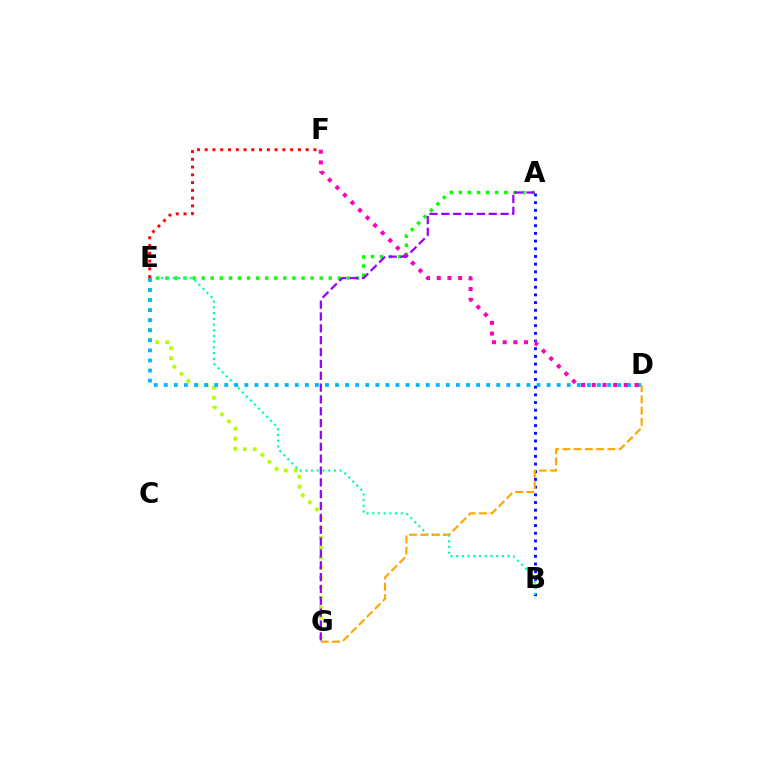{('E', 'G'): [{'color': '#b3ff00', 'line_style': 'dotted', 'thickness': 2.71}], ('A', 'E'): [{'color': '#08ff00', 'line_style': 'dotted', 'thickness': 2.47}], ('A', 'B'): [{'color': '#0010ff', 'line_style': 'dotted', 'thickness': 2.09}], ('B', 'E'): [{'color': '#00ff9d', 'line_style': 'dotted', 'thickness': 1.55}], ('D', 'E'): [{'color': '#00b5ff', 'line_style': 'dotted', 'thickness': 2.74}], ('D', 'G'): [{'color': '#ffa500', 'line_style': 'dashed', 'thickness': 1.53}], ('E', 'F'): [{'color': '#ff0000', 'line_style': 'dotted', 'thickness': 2.11}], ('D', 'F'): [{'color': '#ff00bd', 'line_style': 'dotted', 'thickness': 2.9}], ('A', 'G'): [{'color': '#9b00ff', 'line_style': 'dashed', 'thickness': 1.61}]}